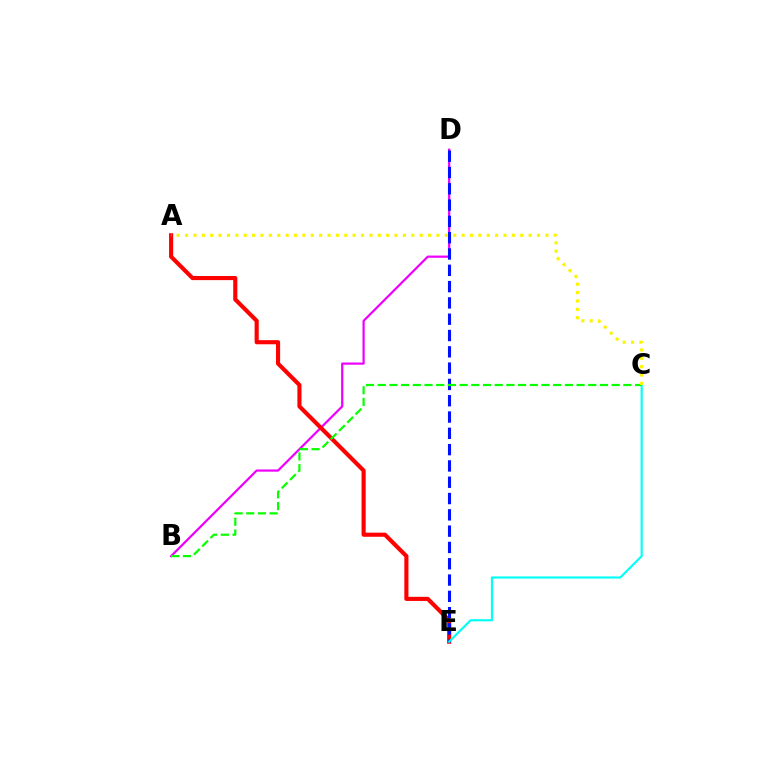{('B', 'D'): [{'color': '#ee00ff', 'line_style': 'solid', 'thickness': 1.6}], ('A', 'E'): [{'color': '#ff0000', 'line_style': 'solid', 'thickness': 2.97}], ('D', 'E'): [{'color': '#0010ff', 'line_style': 'dashed', 'thickness': 2.21}], ('C', 'E'): [{'color': '#00fff6', 'line_style': 'solid', 'thickness': 1.55}], ('B', 'C'): [{'color': '#08ff00', 'line_style': 'dashed', 'thickness': 1.59}], ('A', 'C'): [{'color': '#fcf500', 'line_style': 'dotted', 'thickness': 2.28}]}